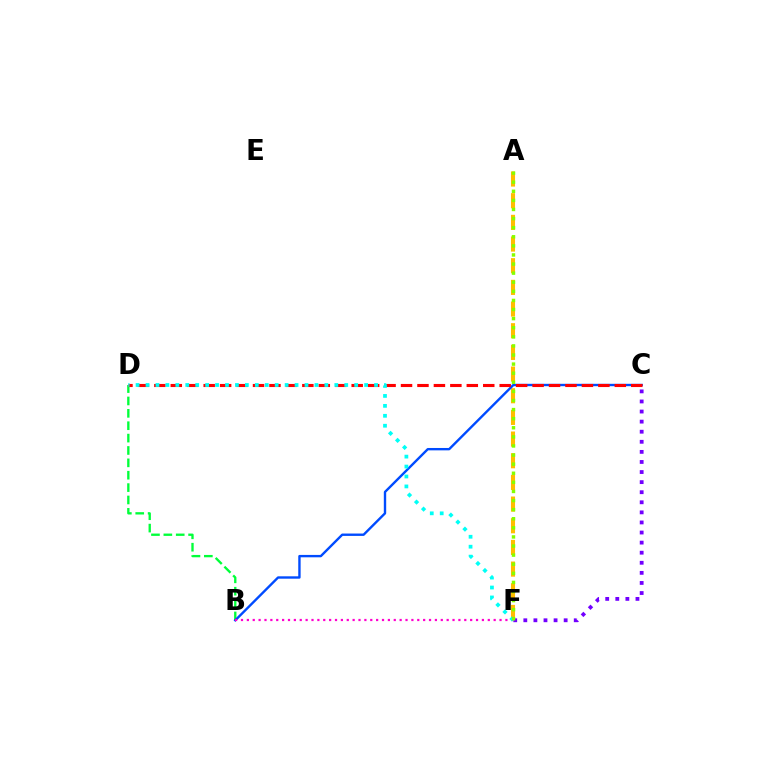{('A', 'F'): [{'color': '#ffbd00', 'line_style': 'dashed', 'thickness': 2.94}, {'color': '#84ff00', 'line_style': 'dotted', 'thickness': 2.47}], ('B', 'D'): [{'color': '#00ff39', 'line_style': 'dashed', 'thickness': 1.68}], ('B', 'C'): [{'color': '#004bff', 'line_style': 'solid', 'thickness': 1.71}], ('B', 'F'): [{'color': '#ff00cf', 'line_style': 'dotted', 'thickness': 1.6}], ('C', 'F'): [{'color': '#7200ff', 'line_style': 'dotted', 'thickness': 2.74}], ('C', 'D'): [{'color': '#ff0000', 'line_style': 'dashed', 'thickness': 2.23}], ('D', 'F'): [{'color': '#00fff6', 'line_style': 'dotted', 'thickness': 2.7}]}